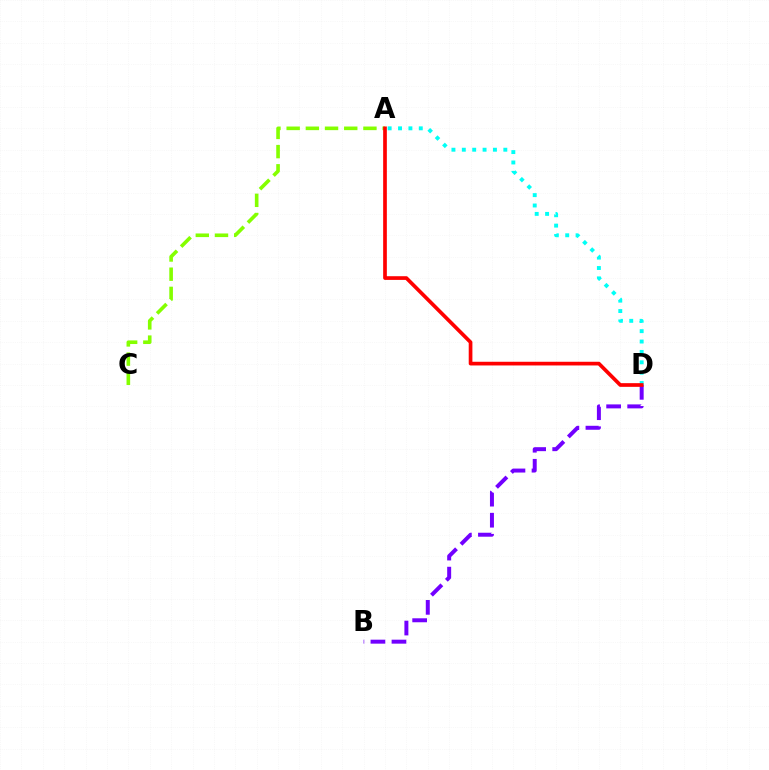{('B', 'D'): [{'color': '#7200ff', 'line_style': 'dashed', 'thickness': 2.86}], ('A', 'D'): [{'color': '#00fff6', 'line_style': 'dotted', 'thickness': 2.82}, {'color': '#ff0000', 'line_style': 'solid', 'thickness': 2.66}], ('A', 'C'): [{'color': '#84ff00', 'line_style': 'dashed', 'thickness': 2.61}]}